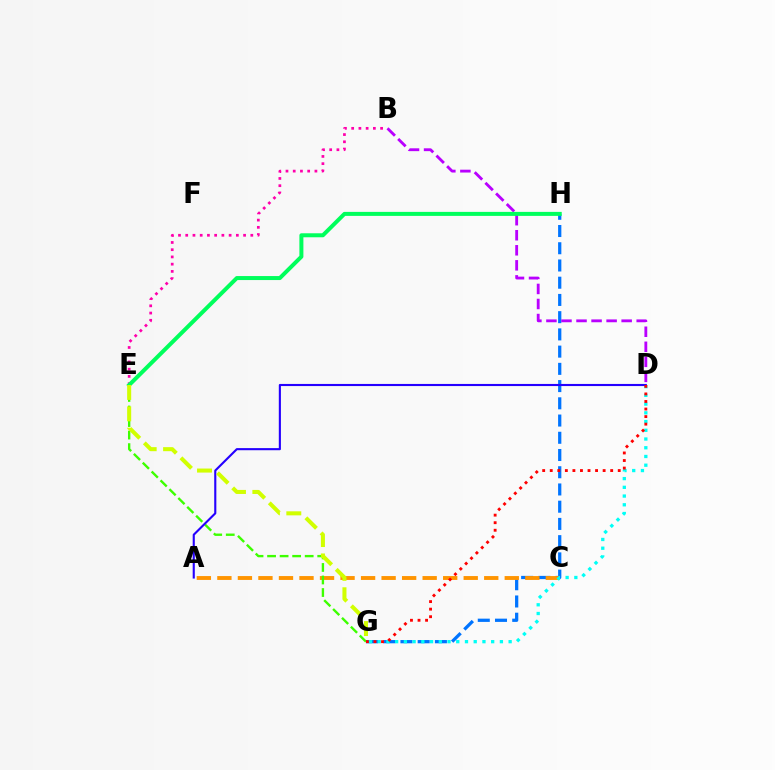{('G', 'H'): [{'color': '#0074ff', 'line_style': 'dashed', 'thickness': 2.34}], ('A', 'C'): [{'color': '#ff9400', 'line_style': 'dashed', 'thickness': 2.79}], ('B', 'E'): [{'color': '#ff00ac', 'line_style': 'dotted', 'thickness': 1.96}], ('D', 'G'): [{'color': '#00fff6', 'line_style': 'dotted', 'thickness': 2.37}, {'color': '#ff0000', 'line_style': 'dotted', 'thickness': 2.05}], ('E', 'G'): [{'color': '#3dff00', 'line_style': 'dashed', 'thickness': 1.7}, {'color': '#d1ff00', 'line_style': 'dashed', 'thickness': 2.9}], ('A', 'D'): [{'color': '#2500ff', 'line_style': 'solid', 'thickness': 1.52}], ('B', 'D'): [{'color': '#b900ff', 'line_style': 'dashed', 'thickness': 2.04}], ('E', 'H'): [{'color': '#00ff5c', 'line_style': 'solid', 'thickness': 2.88}]}